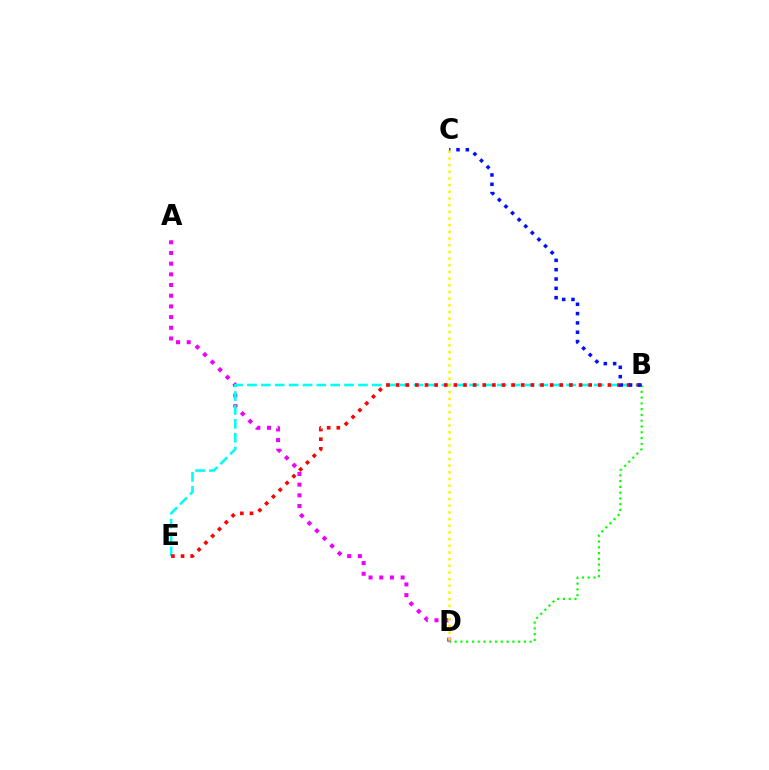{('A', 'D'): [{'color': '#ee00ff', 'line_style': 'dotted', 'thickness': 2.9}], ('B', 'E'): [{'color': '#00fff6', 'line_style': 'dashed', 'thickness': 1.89}, {'color': '#ff0000', 'line_style': 'dotted', 'thickness': 2.62}], ('B', 'D'): [{'color': '#08ff00', 'line_style': 'dotted', 'thickness': 1.57}], ('B', 'C'): [{'color': '#0010ff', 'line_style': 'dotted', 'thickness': 2.53}], ('C', 'D'): [{'color': '#fcf500', 'line_style': 'dotted', 'thickness': 1.81}]}